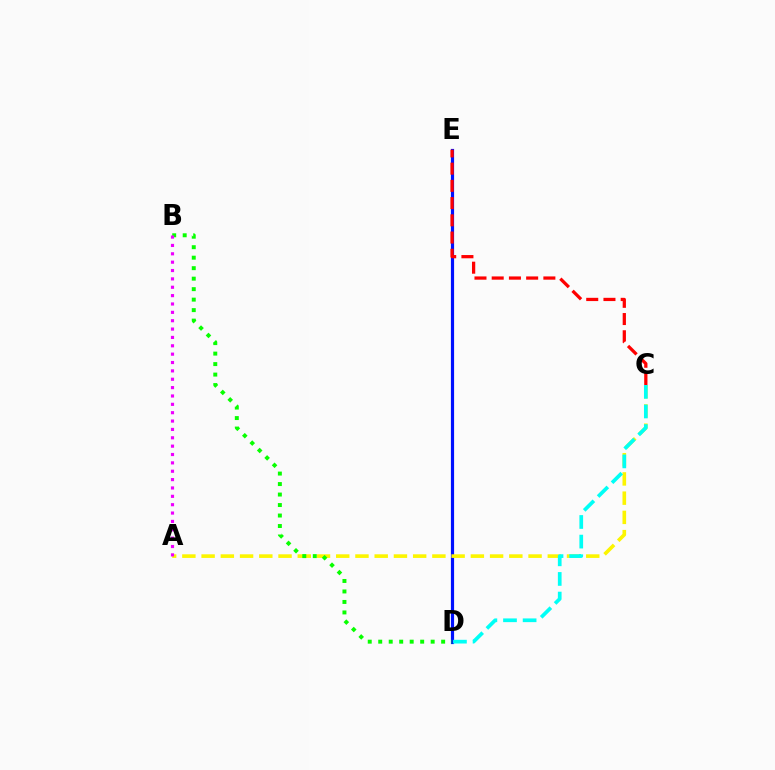{('D', 'E'): [{'color': '#0010ff', 'line_style': 'solid', 'thickness': 2.29}], ('A', 'C'): [{'color': '#fcf500', 'line_style': 'dashed', 'thickness': 2.61}], ('B', 'D'): [{'color': '#08ff00', 'line_style': 'dotted', 'thickness': 2.85}], ('A', 'B'): [{'color': '#ee00ff', 'line_style': 'dotted', 'thickness': 2.27}], ('C', 'D'): [{'color': '#00fff6', 'line_style': 'dashed', 'thickness': 2.67}], ('C', 'E'): [{'color': '#ff0000', 'line_style': 'dashed', 'thickness': 2.34}]}